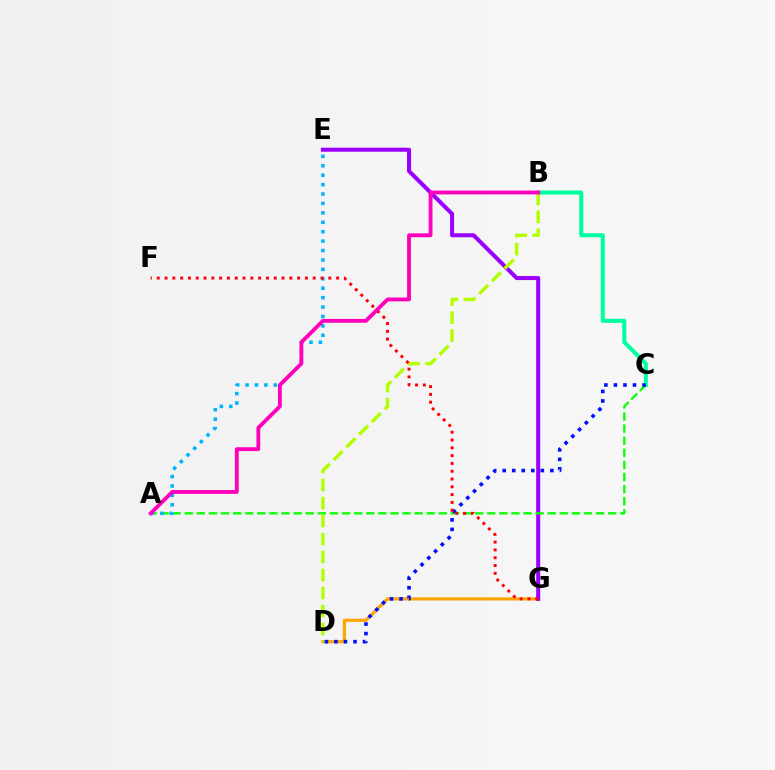{('D', 'G'): [{'color': '#ffa500', 'line_style': 'solid', 'thickness': 2.29}], ('B', 'C'): [{'color': '#00ff9d', 'line_style': 'solid', 'thickness': 2.91}], ('E', 'G'): [{'color': '#9b00ff', 'line_style': 'solid', 'thickness': 2.91}], ('A', 'C'): [{'color': '#08ff00', 'line_style': 'dashed', 'thickness': 1.64}], ('C', 'D'): [{'color': '#0010ff', 'line_style': 'dotted', 'thickness': 2.59}], ('B', 'D'): [{'color': '#b3ff00', 'line_style': 'dashed', 'thickness': 2.44}], ('A', 'E'): [{'color': '#00b5ff', 'line_style': 'dotted', 'thickness': 2.56}], ('F', 'G'): [{'color': '#ff0000', 'line_style': 'dotted', 'thickness': 2.12}], ('A', 'B'): [{'color': '#ff00bd', 'line_style': 'solid', 'thickness': 2.76}]}